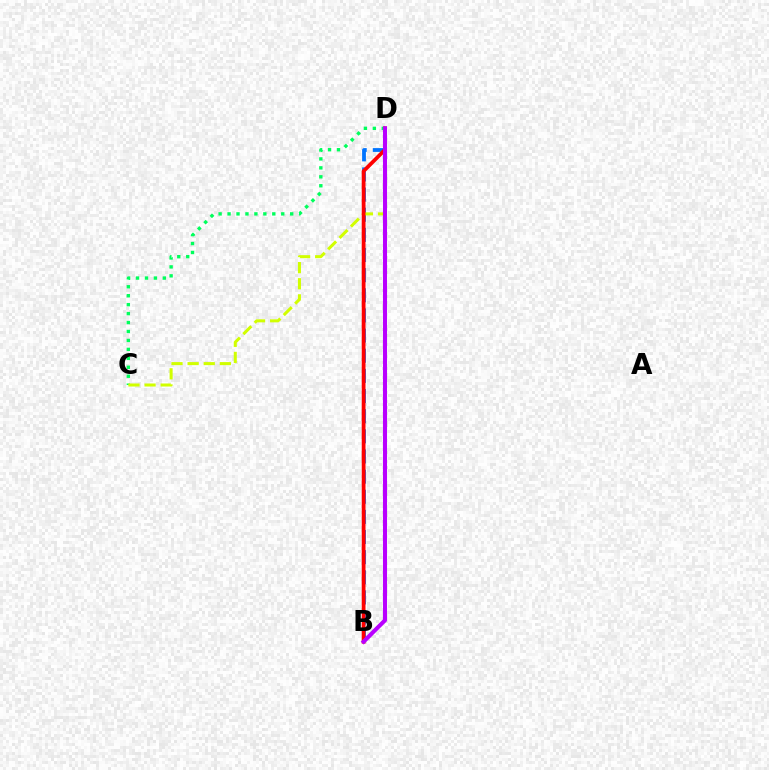{('B', 'D'): [{'color': '#0074ff', 'line_style': 'dashed', 'thickness': 2.74}, {'color': '#ff0000', 'line_style': 'solid', 'thickness': 2.71}, {'color': '#b900ff', 'line_style': 'solid', 'thickness': 2.93}], ('C', 'D'): [{'color': '#00ff5c', 'line_style': 'dotted', 'thickness': 2.43}, {'color': '#d1ff00', 'line_style': 'dashed', 'thickness': 2.19}]}